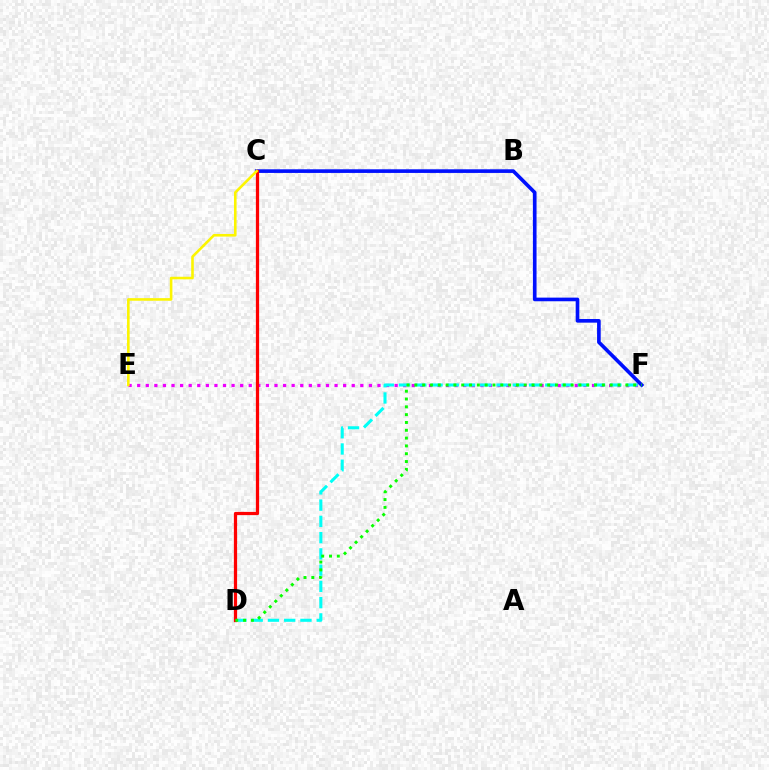{('E', 'F'): [{'color': '#ee00ff', 'line_style': 'dotted', 'thickness': 2.33}], ('D', 'F'): [{'color': '#00fff6', 'line_style': 'dashed', 'thickness': 2.21}, {'color': '#08ff00', 'line_style': 'dotted', 'thickness': 2.12}], ('C', 'F'): [{'color': '#0010ff', 'line_style': 'solid', 'thickness': 2.62}], ('C', 'D'): [{'color': '#ff0000', 'line_style': 'solid', 'thickness': 2.33}], ('C', 'E'): [{'color': '#fcf500', 'line_style': 'solid', 'thickness': 1.87}]}